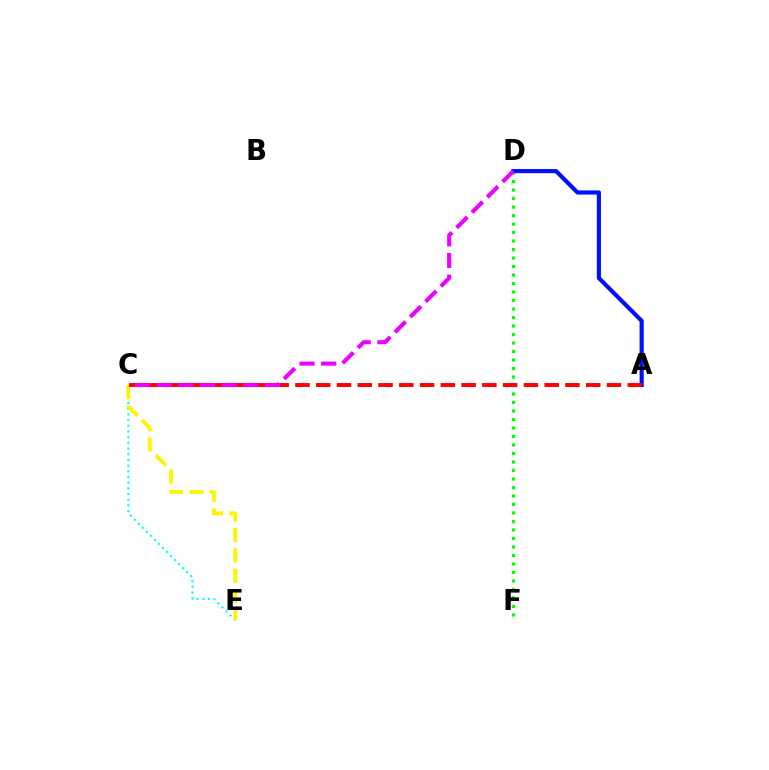{('D', 'F'): [{'color': '#08ff00', 'line_style': 'dotted', 'thickness': 2.31}], ('A', 'D'): [{'color': '#0010ff', 'line_style': 'solid', 'thickness': 2.99}], ('C', 'E'): [{'color': '#00fff6', 'line_style': 'dotted', 'thickness': 1.55}, {'color': '#fcf500', 'line_style': 'dashed', 'thickness': 2.77}], ('A', 'C'): [{'color': '#ff0000', 'line_style': 'dashed', 'thickness': 2.82}], ('C', 'D'): [{'color': '#ee00ff', 'line_style': 'dashed', 'thickness': 2.95}]}